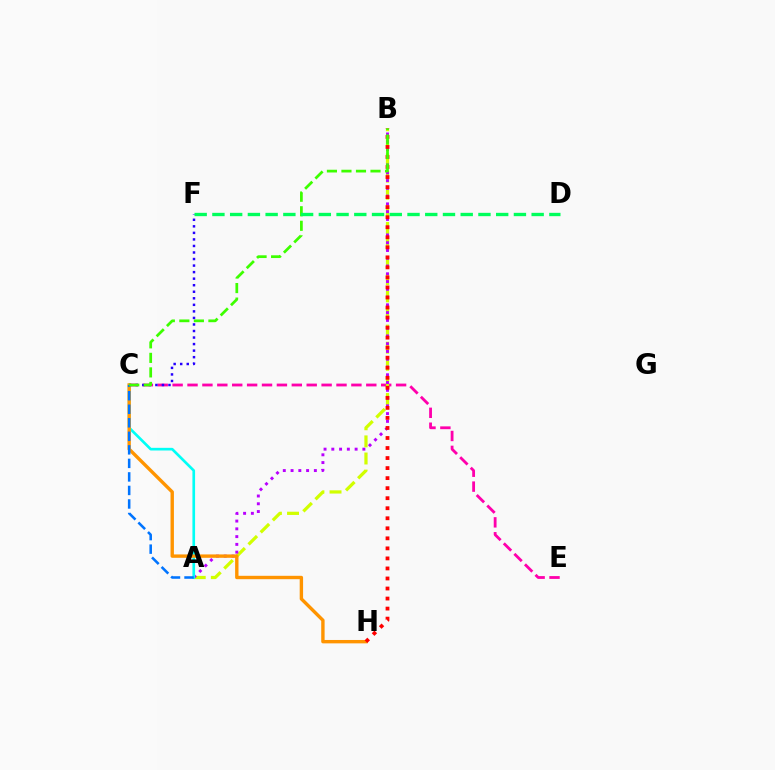{('C', 'E'): [{'color': '#ff00ac', 'line_style': 'dashed', 'thickness': 2.02}], ('C', 'F'): [{'color': '#2500ff', 'line_style': 'dotted', 'thickness': 1.78}], ('A', 'B'): [{'color': '#d1ff00', 'line_style': 'dashed', 'thickness': 2.32}, {'color': '#b900ff', 'line_style': 'dotted', 'thickness': 2.11}], ('A', 'C'): [{'color': '#00fff6', 'line_style': 'solid', 'thickness': 1.91}, {'color': '#0074ff', 'line_style': 'dashed', 'thickness': 1.84}], ('C', 'H'): [{'color': '#ff9400', 'line_style': 'solid', 'thickness': 2.44}], ('B', 'H'): [{'color': '#ff0000', 'line_style': 'dotted', 'thickness': 2.73}], ('B', 'C'): [{'color': '#3dff00', 'line_style': 'dashed', 'thickness': 1.97}], ('D', 'F'): [{'color': '#00ff5c', 'line_style': 'dashed', 'thickness': 2.41}]}